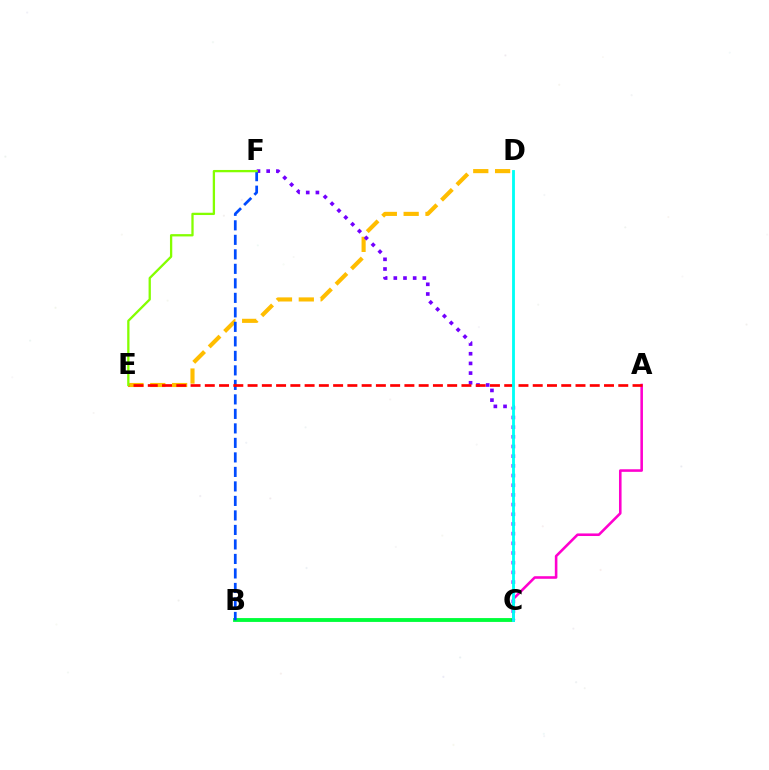{('B', 'C'): [{'color': '#00ff39', 'line_style': 'solid', 'thickness': 2.78}], ('A', 'C'): [{'color': '#ff00cf', 'line_style': 'solid', 'thickness': 1.86}], ('D', 'E'): [{'color': '#ffbd00', 'line_style': 'dashed', 'thickness': 2.97}], ('C', 'F'): [{'color': '#7200ff', 'line_style': 'dotted', 'thickness': 2.63}], ('B', 'F'): [{'color': '#004bff', 'line_style': 'dashed', 'thickness': 1.97}], ('A', 'E'): [{'color': '#ff0000', 'line_style': 'dashed', 'thickness': 1.94}], ('C', 'D'): [{'color': '#00fff6', 'line_style': 'solid', 'thickness': 2.05}], ('E', 'F'): [{'color': '#84ff00', 'line_style': 'solid', 'thickness': 1.66}]}